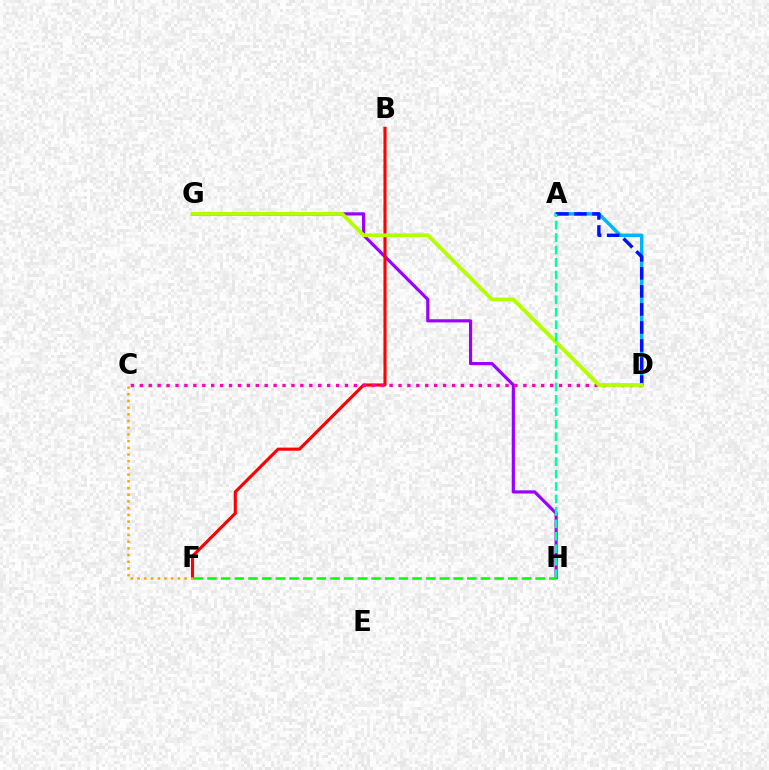{('G', 'H'): [{'color': '#9b00ff', 'line_style': 'solid', 'thickness': 2.28}], ('A', 'D'): [{'color': '#00b5ff', 'line_style': 'solid', 'thickness': 2.46}, {'color': '#0010ff', 'line_style': 'dashed', 'thickness': 2.45}], ('B', 'F'): [{'color': '#ff0000', 'line_style': 'solid', 'thickness': 2.23}], ('C', 'D'): [{'color': '#ff00bd', 'line_style': 'dotted', 'thickness': 2.42}], ('C', 'F'): [{'color': '#ffa500', 'line_style': 'dotted', 'thickness': 1.82}], ('D', 'G'): [{'color': '#b3ff00', 'line_style': 'solid', 'thickness': 2.7}], ('A', 'H'): [{'color': '#00ff9d', 'line_style': 'dashed', 'thickness': 1.69}], ('F', 'H'): [{'color': '#08ff00', 'line_style': 'dashed', 'thickness': 1.86}]}